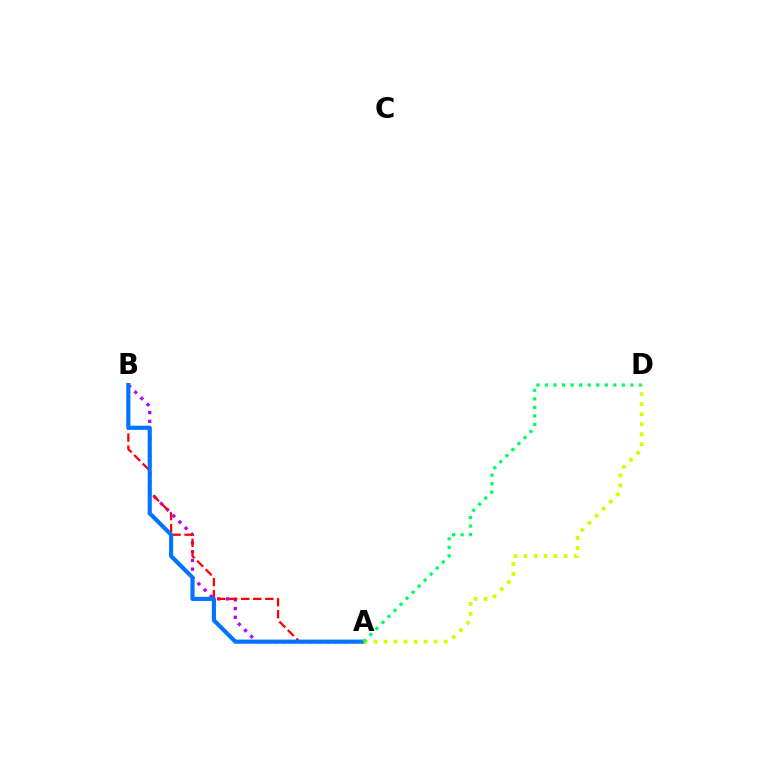{('A', 'B'): [{'color': '#b900ff', 'line_style': 'dotted', 'thickness': 2.37}, {'color': '#ff0000', 'line_style': 'dashed', 'thickness': 1.63}, {'color': '#0074ff', 'line_style': 'solid', 'thickness': 2.98}], ('A', 'D'): [{'color': '#d1ff00', 'line_style': 'dotted', 'thickness': 2.72}, {'color': '#00ff5c', 'line_style': 'dotted', 'thickness': 2.32}]}